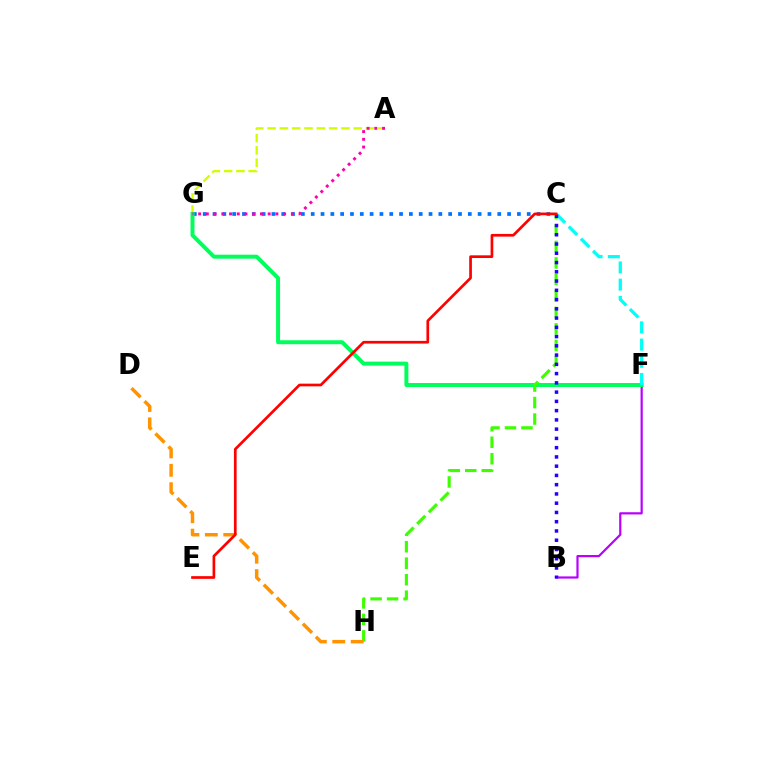{('C', 'G'): [{'color': '#0074ff', 'line_style': 'dotted', 'thickness': 2.67}], ('A', 'G'): [{'color': '#d1ff00', 'line_style': 'dashed', 'thickness': 1.67}, {'color': '#ff00ac', 'line_style': 'dotted', 'thickness': 2.1}], ('B', 'F'): [{'color': '#b900ff', 'line_style': 'solid', 'thickness': 1.58}], ('F', 'G'): [{'color': '#00ff5c', 'line_style': 'solid', 'thickness': 2.86}], ('C', 'H'): [{'color': '#3dff00', 'line_style': 'dashed', 'thickness': 2.24}], ('C', 'F'): [{'color': '#00fff6', 'line_style': 'dashed', 'thickness': 2.34}], ('D', 'H'): [{'color': '#ff9400', 'line_style': 'dashed', 'thickness': 2.5}], ('B', 'C'): [{'color': '#2500ff', 'line_style': 'dotted', 'thickness': 2.52}], ('C', 'E'): [{'color': '#ff0000', 'line_style': 'solid', 'thickness': 1.94}]}